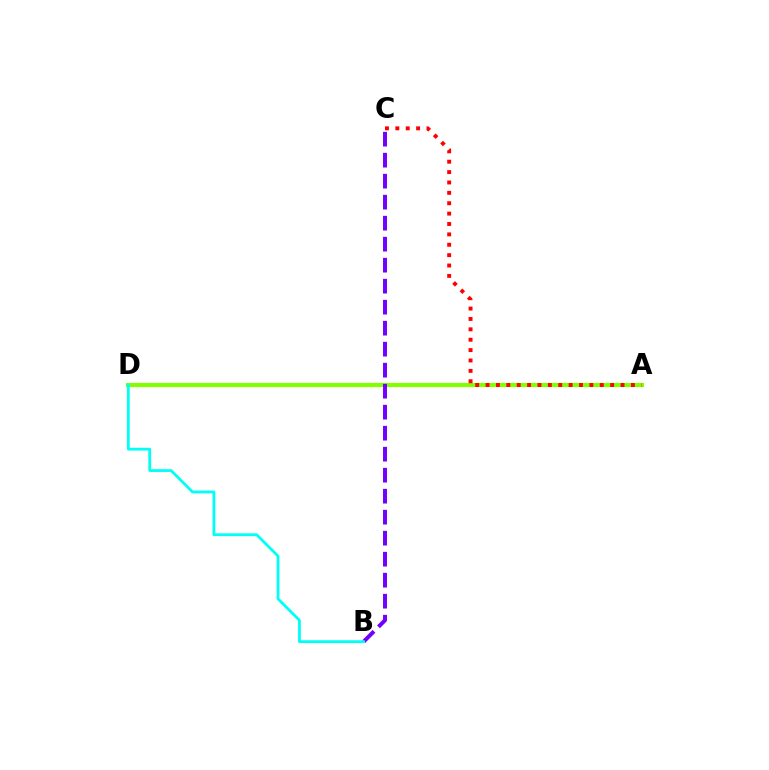{('A', 'D'): [{'color': '#84ff00', 'line_style': 'solid', 'thickness': 3.0}], ('B', 'C'): [{'color': '#7200ff', 'line_style': 'dashed', 'thickness': 2.85}], ('B', 'D'): [{'color': '#00fff6', 'line_style': 'solid', 'thickness': 2.01}], ('A', 'C'): [{'color': '#ff0000', 'line_style': 'dotted', 'thickness': 2.82}]}